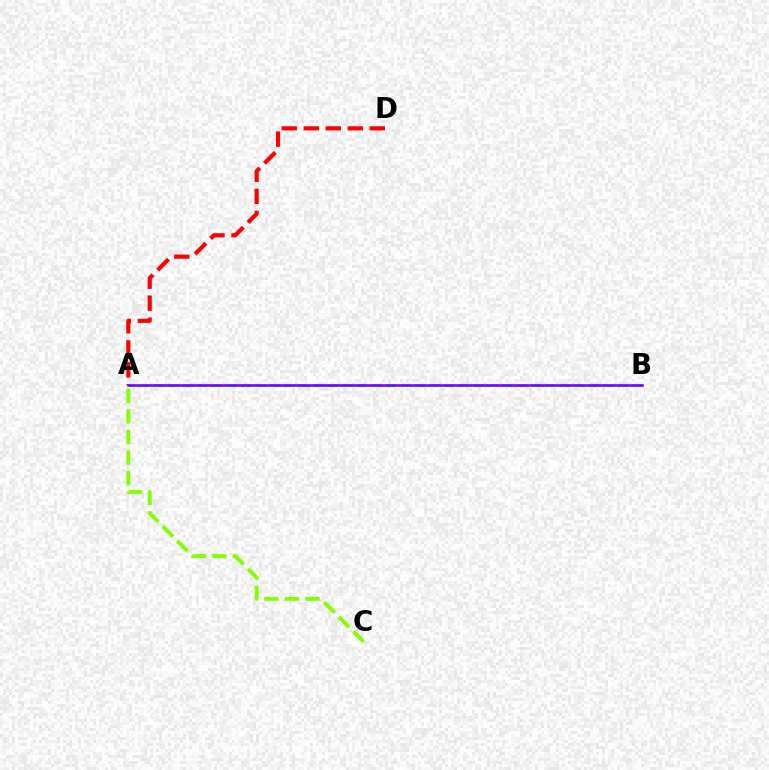{('A', 'C'): [{'color': '#84ff00', 'line_style': 'dashed', 'thickness': 2.79}], ('A', 'D'): [{'color': '#ff0000', 'line_style': 'dashed', 'thickness': 2.99}], ('A', 'B'): [{'color': '#00fff6', 'line_style': 'dashed', 'thickness': 1.97}, {'color': '#7200ff', 'line_style': 'solid', 'thickness': 1.82}]}